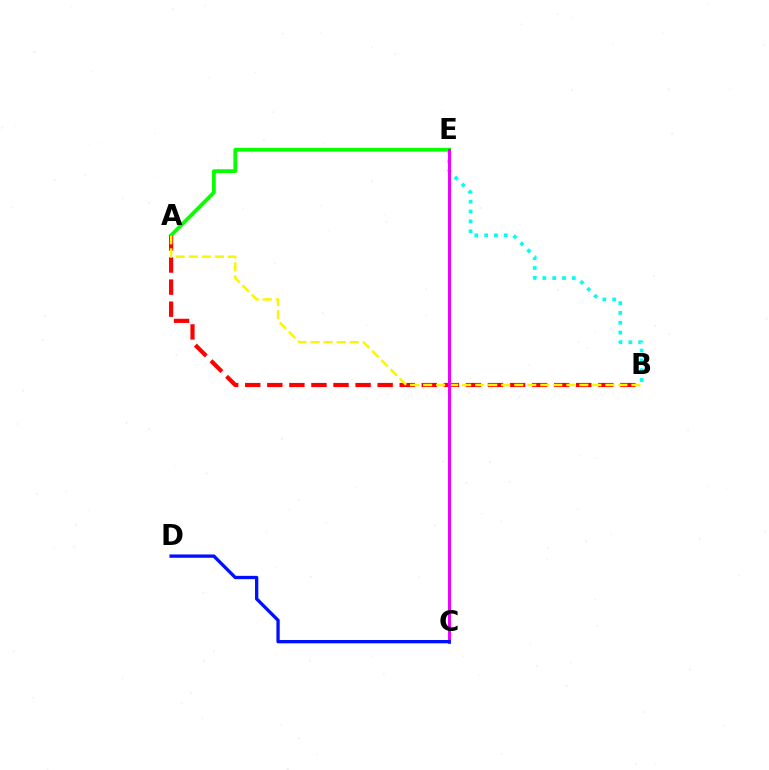{('A', 'E'): [{'color': '#08ff00', 'line_style': 'solid', 'thickness': 2.72}], ('A', 'B'): [{'color': '#ff0000', 'line_style': 'dashed', 'thickness': 3.0}, {'color': '#fcf500', 'line_style': 'dashed', 'thickness': 1.77}], ('B', 'E'): [{'color': '#00fff6', 'line_style': 'dotted', 'thickness': 2.67}], ('C', 'E'): [{'color': '#ee00ff', 'line_style': 'solid', 'thickness': 2.14}], ('C', 'D'): [{'color': '#0010ff', 'line_style': 'solid', 'thickness': 2.39}]}